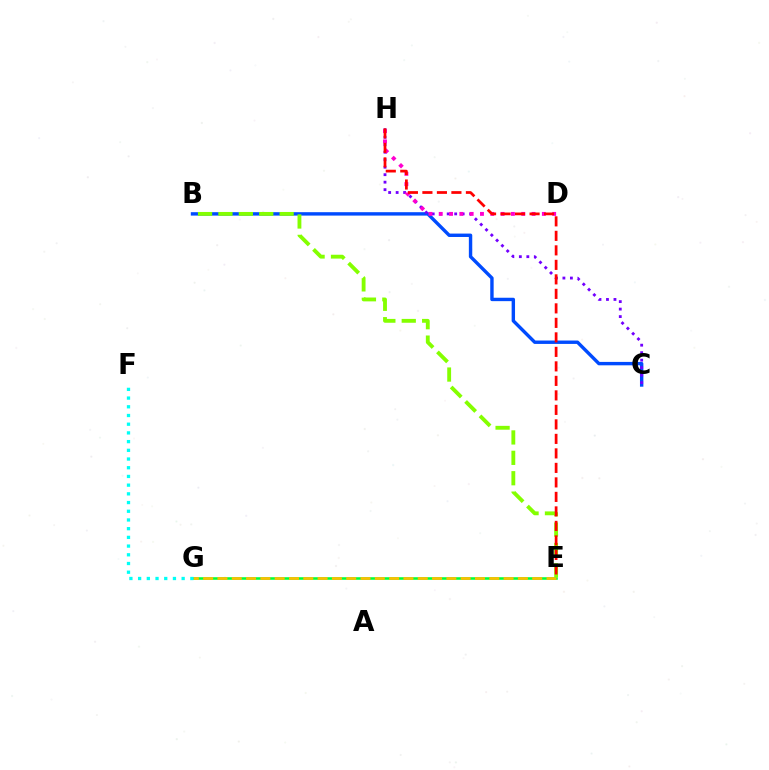{('E', 'G'): [{'color': '#00ff39', 'line_style': 'solid', 'thickness': 1.85}, {'color': '#ffbd00', 'line_style': 'dashed', 'thickness': 1.94}], ('B', 'C'): [{'color': '#004bff', 'line_style': 'solid', 'thickness': 2.45}], ('C', 'H'): [{'color': '#7200ff', 'line_style': 'dotted', 'thickness': 2.03}], ('D', 'H'): [{'color': '#ff00cf', 'line_style': 'dotted', 'thickness': 2.8}], ('B', 'E'): [{'color': '#84ff00', 'line_style': 'dashed', 'thickness': 2.77}], ('E', 'H'): [{'color': '#ff0000', 'line_style': 'dashed', 'thickness': 1.97}], ('F', 'G'): [{'color': '#00fff6', 'line_style': 'dotted', 'thickness': 2.37}]}